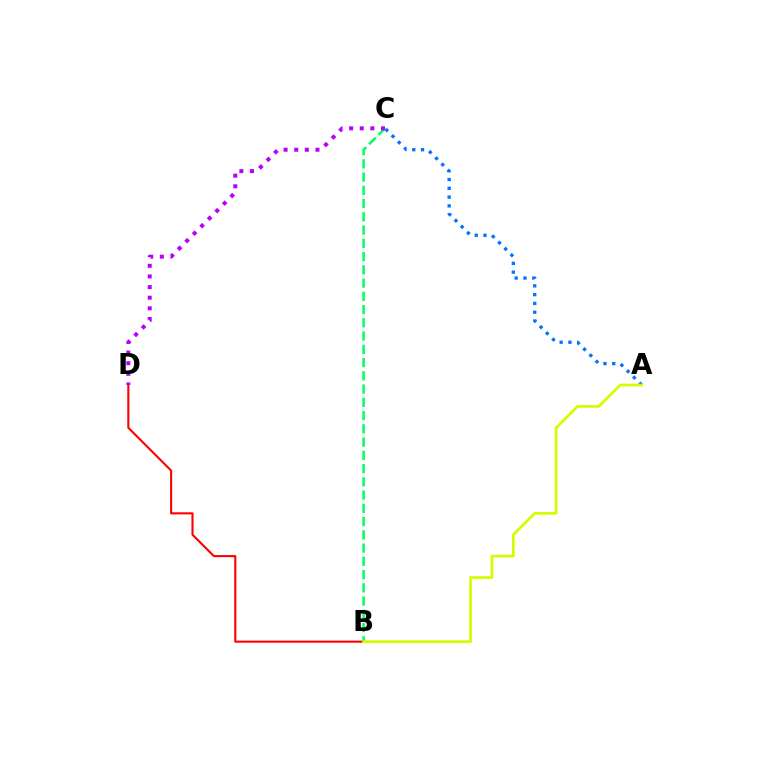{('A', 'C'): [{'color': '#0074ff', 'line_style': 'dotted', 'thickness': 2.39}], ('B', 'D'): [{'color': '#ff0000', 'line_style': 'solid', 'thickness': 1.51}], ('B', 'C'): [{'color': '#00ff5c', 'line_style': 'dashed', 'thickness': 1.8}], ('A', 'B'): [{'color': '#d1ff00', 'line_style': 'solid', 'thickness': 1.95}], ('C', 'D'): [{'color': '#b900ff', 'line_style': 'dotted', 'thickness': 2.89}]}